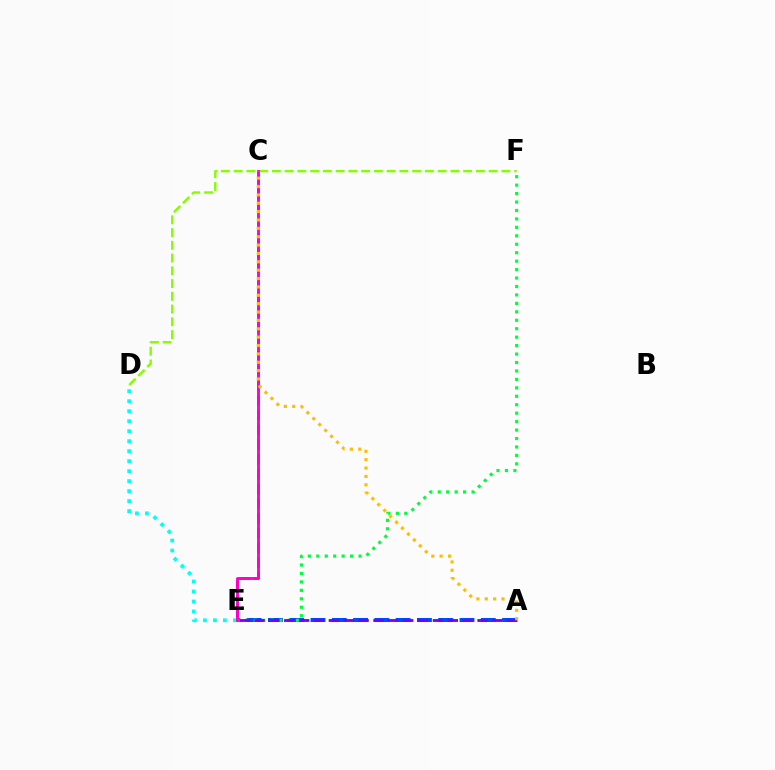{('C', 'E'): [{'color': '#ff0000', 'line_style': 'dashed', 'thickness': 2.0}, {'color': '#ff00cf', 'line_style': 'solid', 'thickness': 2.06}], ('D', 'E'): [{'color': '#00fff6', 'line_style': 'dotted', 'thickness': 2.71}], ('A', 'E'): [{'color': '#004bff', 'line_style': 'dashed', 'thickness': 2.89}, {'color': '#7200ff', 'line_style': 'dashed', 'thickness': 2.02}], ('E', 'F'): [{'color': '#00ff39', 'line_style': 'dotted', 'thickness': 2.29}], ('D', 'F'): [{'color': '#84ff00', 'line_style': 'dashed', 'thickness': 1.73}], ('A', 'C'): [{'color': '#ffbd00', 'line_style': 'dotted', 'thickness': 2.27}]}